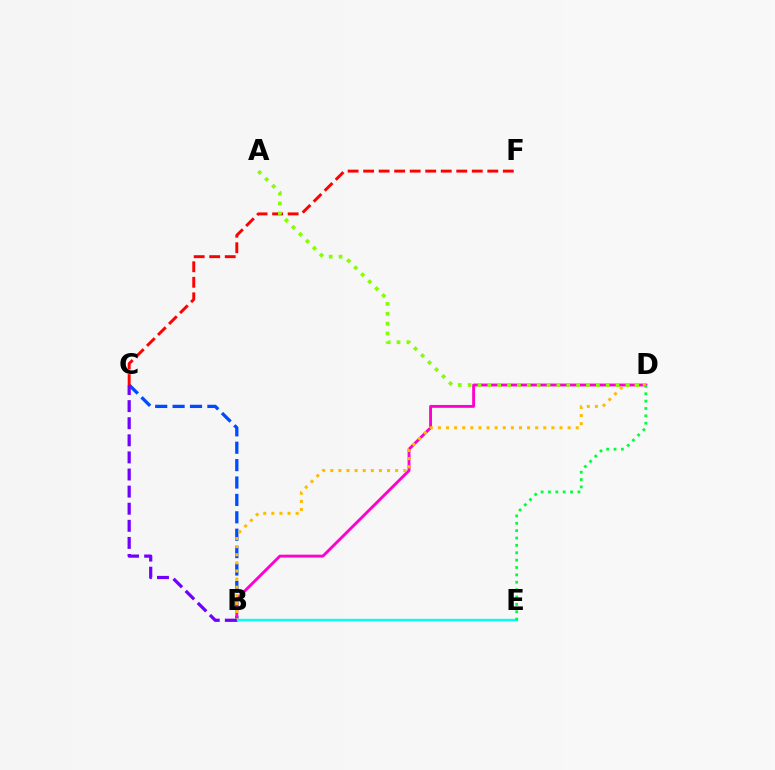{('B', 'C'): [{'color': '#004bff', 'line_style': 'dashed', 'thickness': 2.36}, {'color': '#7200ff', 'line_style': 'dashed', 'thickness': 2.32}], ('B', 'D'): [{'color': '#ff00cf', 'line_style': 'solid', 'thickness': 2.07}, {'color': '#ffbd00', 'line_style': 'dotted', 'thickness': 2.2}], ('C', 'F'): [{'color': '#ff0000', 'line_style': 'dashed', 'thickness': 2.11}], ('B', 'E'): [{'color': '#00fff6', 'line_style': 'solid', 'thickness': 1.71}], ('A', 'D'): [{'color': '#84ff00', 'line_style': 'dotted', 'thickness': 2.68}], ('D', 'E'): [{'color': '#00ff39', 'line_style': 'dotted', 'thickness': 2.0}]}